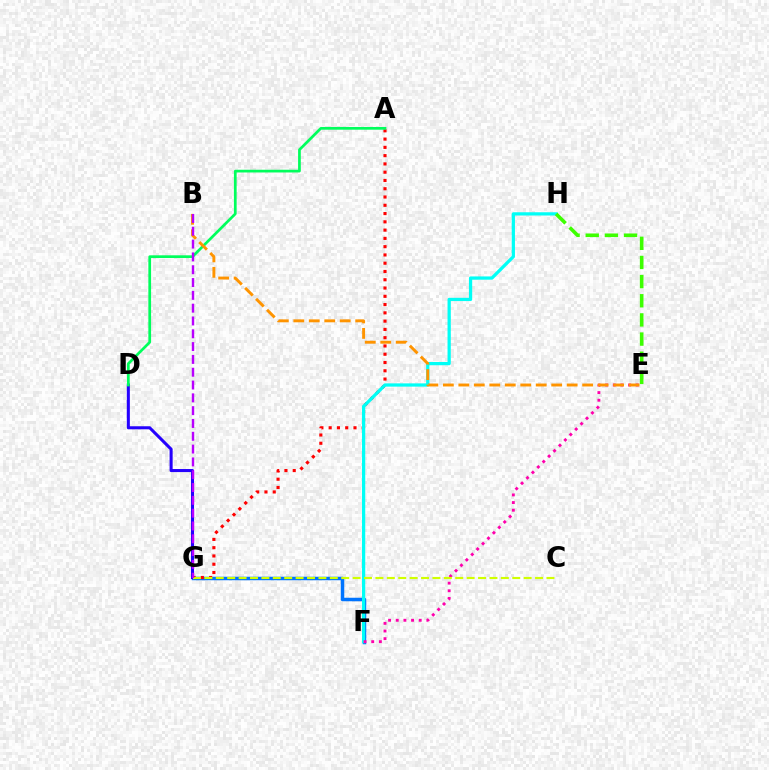{('F', 'G'): [{'color': '#0074ff', 'line_style': 'solid', 'thickness': 2.51}], ('A', 'G'): [{'color': '#ff0000', 'line_style': 'dotted', 'thickness': 2.25}], ('F', 'H'): [{'color': '#00fff6', 'line_style': 'solid', 'thickness': 2.34}], ('E', 'F'): [{'color': '#ff00ac', 'line_style': 'dotted', 'thickness': 2.08}], ('D', 'G'): [{'color': '#2500ff', 'line_style': 'solid', 'thickness': 2.2}], ('A', 'D'): [{'color': '#00ff5c', 'line_style': 'solid', 'thickness': 1.96}], ('C', 'G'): [{'color': '#d1ff00', 'line_style': 'dashed', 'thickness': 1.55}], ('B', 'E'): [{'color': '#ff9400', 'line_style': 'dashed', 'thickness': 2.1}], ('E', 'H'): [{'color': '#3dff00', 'line_style': 'dashed', 'thickness': 2.6}], ('B', 'G'): [{'color': '#b900ff', 'line_style': 'dashed', 'thickness': 1.74}]}